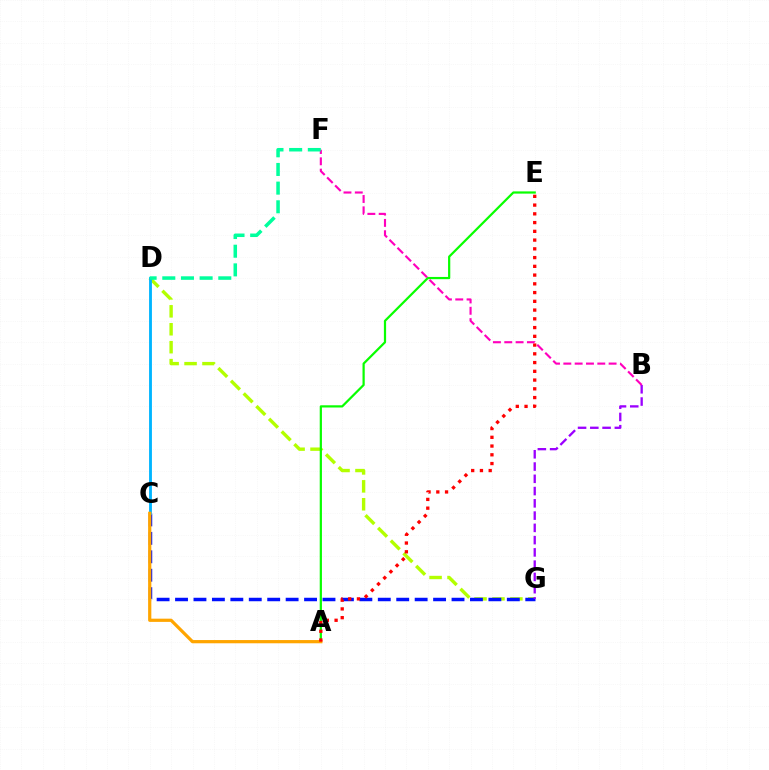{('D', 'G'): [{'color': '#b3ff00', 'line_style': 'dashed', 'thickness': 2.44}], ('C', 'G'): [{'color': '#0010ff', 'line_style': 'dashed', 'thickness': 2.5}], ('C', 'D'): [{'color': '#00b5ff', 'line_style': 'solid', 'thickness': 2.05}], ('A', 'E'): [{'color': '#08ff00', 'line_style': 'solid', 'thickness': 1.6}, {'color': '#ff0000', 'line_style': 'dotted', 'thickness': 2.38}], ('A', 'C'): [{'color': '#ffa500', 'line_style': 'solid', 'thickness': 2.32}], ('B', 'G'): [{'color': '#9b00ff', 'line_style': 'dashed', 'thickness': 1.67}], ('B', 'F'): [{'color': '#ff00bd', 'line_style': 'dashed', 'thickness': 1.54}], ('D', 'F'): [{'color': '#00ff9d', 'line_style': 'dashed', 'thickness': 2.54}]}